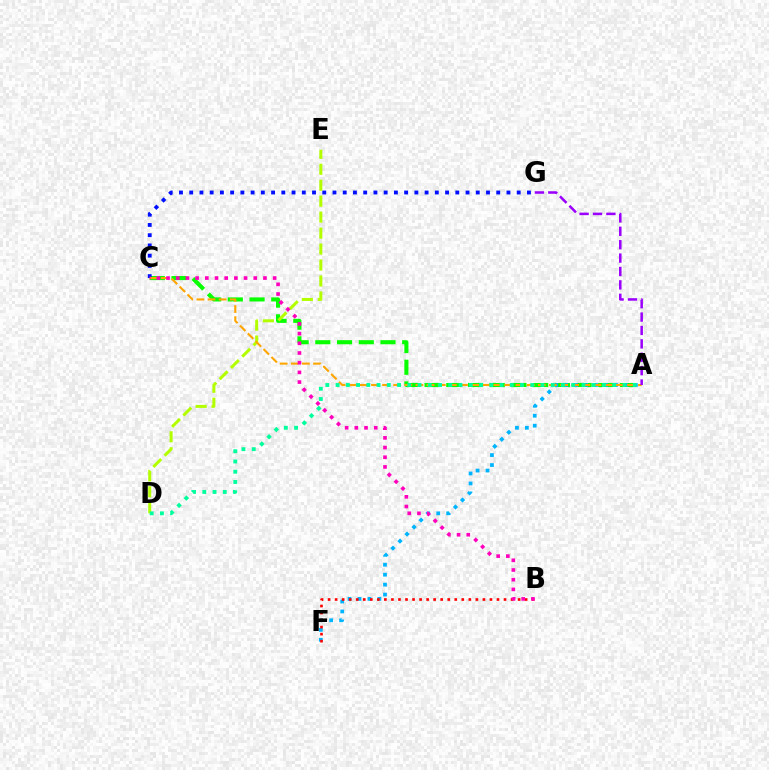{('A', 'C'): [{'color': '#08ff00', 'line_style': 'dashed', 'thickness': 2.95}, {'color': '#ffa500', 'line_style': 'dashed', 'thickness': 1.51}], ('A', 'F'): [{'color': '#00b5ff', 'line_style': 'dotted', 'thickness': 2.7}], ('C', 'G'): [{'color': '#0010ff', 'line_style': 'dotted', 'thickness': 2.78}], ('D', 'E'): [{'color': '#b3ff00', 'line_style': 'dashed', 'thickness': 2.17}], ('B', 'F'): [{'color': '#ff0000', 'line_style': 'dotted', 'thickness': 1.91}], ('A', 'G'): [{'color': '#9b00ff', 'line_style': 'dashed', 'thickness': 1.82}], ('B', 'C'): [{'color': '#ff00bd', 'line_style': 'dotted', 'thickness': 2.63}], ('A', 'D'): [{'color': '#00ff9d', 'line_style': 'dotted', 'thickness': 2.78}]}